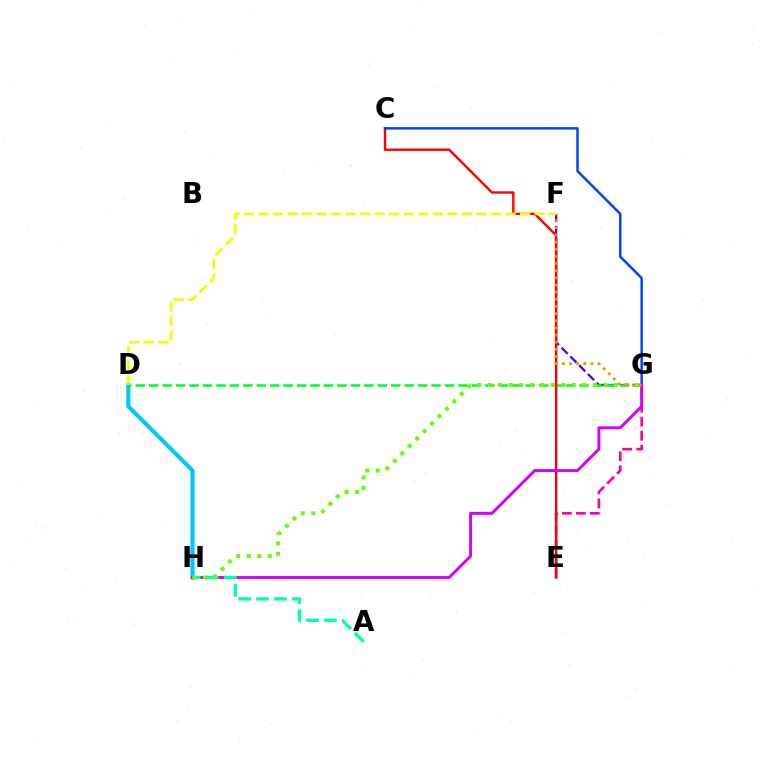{('D', 'H'): [{'color': '#00c7ff', 'line_style': 'solid', 'thickness': 2.96}], ('F', 'G'): [{'color': '#4f00ff', 'line_style': 'dashed', 'thickness': 1.69}, {'color': '#ff8800', 'line_style': 'dotted', 'thickness': 1.94}], ('D', 'G'): [{'color': '#00ff27', 'line_style': 'dashed', 'thickness': 1.83}], ('E', 'G'): [{'color': '#ff00a0', 'line_style': 'dashed', 'thickness': 1.9}], ('C', 'E'): [{'color': '#ff0000', 'line_style': 'solid', 'thickness': 1.73}], ('C', 'G'): [{'color': '#003fff', 'line_style': 'solid', 'thickness': 1.75}], ('G', 'H'): [{'color': '#d600ff', 'line_style': 'solid', 'thickness': 2.12}, {'color': '#66ff00', 'line_style': 'dotted', 'thickness': 2.86}], ('A', 'H'): [{'color': '#00ffaf', 'line_style': 'dashed', 'thickness': 2.43}], ('D', 'F'): [{'color': '#eeff00', 'line_style': 'dashed', 'thickness': 1.97}]}